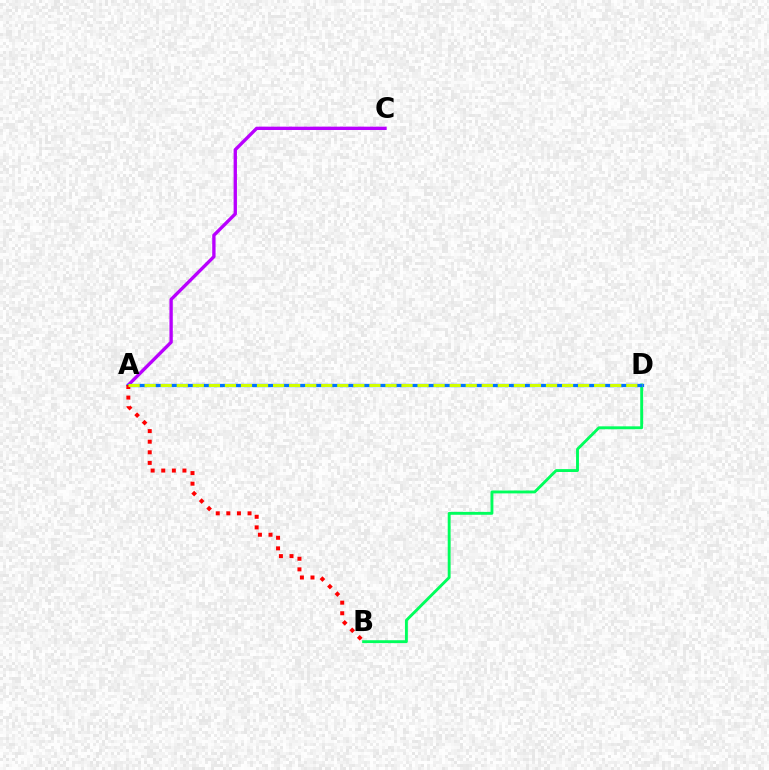{('B', 'D'): [{'color': '#00ff5c', 'line_style': 'solid', 'thickness': 2.08}], ('A', 'C'): [{'color': '#b900ff', 'line_style': 'solid', 'thickness': 2.41}], ('A', 'D'): [{'color': '#0074ff', 'line_style': 'solid', 'thickness': 2.37}, {'color': '#d1ff00', 'line_style': 'dashed', 'thickness': 2.18}], ('A', 'B'): [{'color': '#ff0000', 'line_style': 'dotted', 'thickness': 2.88}]}